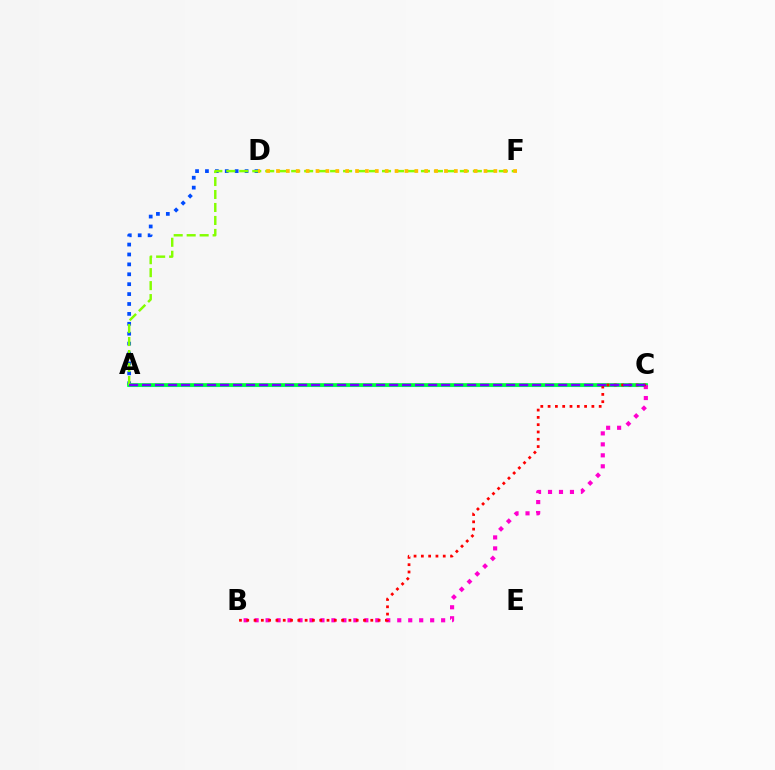{('A', 'C'): [{'color': '#00fff6', 'line_style': 'solid', 'thickness': 2.24}, {'color': '#00ff39', 'line_style': 'solid', 'thickness': 2.64}, {'color': '#7200ff', 'line_style': 'dashed', 'thickness': 1.77}], ('A', 'D'): [{'color': '#004bff', 'line_style': 'dotted', 'thickness': 2.69}], ('A', 'F'): [{'color': '#84ff00', 'line_style': 'dashed', 'thickness': 1.76}], ('B', 'C'): [{'color': '#ff00cf', 'line_style': 'dotted', 'thickness': 2.98}, {'color': '#ff0000', 'line_style': 'dotted', 'thickness': 1.98}], ('D', 'F'): [{'color': '#ffbd00', 'line_style': 'dotted', 'thickness': 2.68}]}